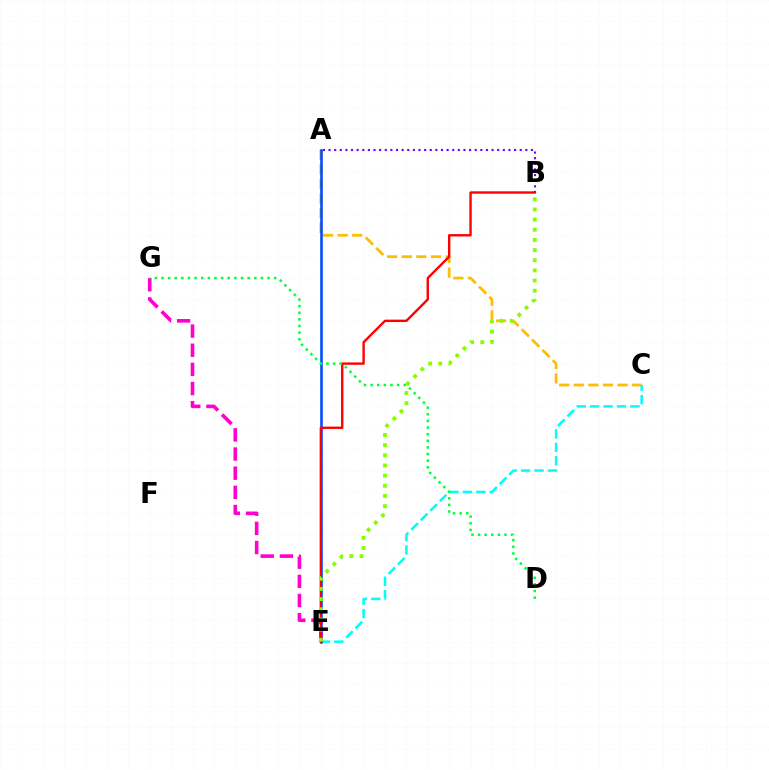{('A', 'C'): [{'color': '#ffbd00', 'line_style': 'dashed', 'thickness': 1.98}], ('C', 'E'): [{'color': '#00fff6', 'line_style': 'dashed', 'thickness': 1.82}], ('A', 'E'): [{'color': '#004bff', 'line_style': 'solid', 'thickness': 1.86}], ('E', 'G'): [{'color': '#ff00cf', 'line_style': 'dashed', 'thickness': 2.6}], ('A', 'B'): [{'color': '#7200ff', 'line_style': 'dotted', 'thickness': 1.53}], ('B', 'E'): [{'color': '#ff0000', 'line_style': 'solid', 'thickness': 1.71}, {'color': '#84ff00', 'line_style': 'dotted', 'thickness': 2.76}], ('D', 'G'): [{'color': '#00ff39', 'line_style': 'dotted', 'thickness': 1.8}]}